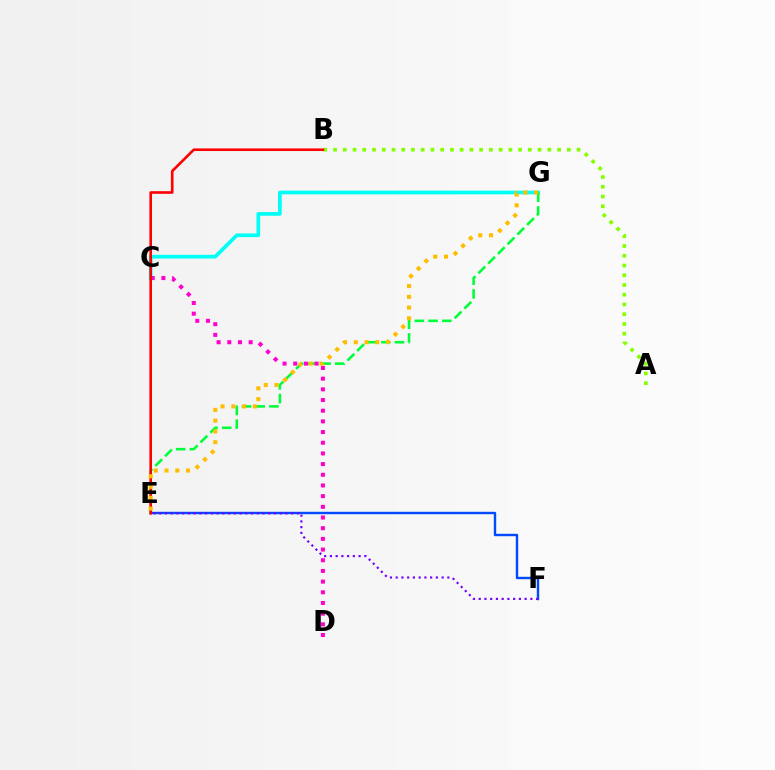{('A', 'B'): [{'color': '#84ff00', 'line_style': 'dotted', 'thickness': 2.65}], ('C', 'G'): [{'color': '#00fff6', 'line_style': 'solid', 'thickness': 2.66}], ('E', 'G'): [{'color': '#00ff39', 'line_style': 'dashed', 'thickness': 1.86}, {'color': '#ffbd00', 'line_style': 'dotted', 'thickness': 2.92}], ('E', 'F'): [{'color': '#004bff', 'line_style': 'solid', 'thickness': 1.73}, {'color': '#7200ff', 'line_style': 'dotted', 'thickness': 1.56}], ('C', 'D'): [{'color': '#ff00cf', 'line_style': 'dotted', 'thickness': 2.9}], ('B', 'E'): [{'color': '#ff0000', 'line_style': 'solid', 'thickness': 1.88}]}